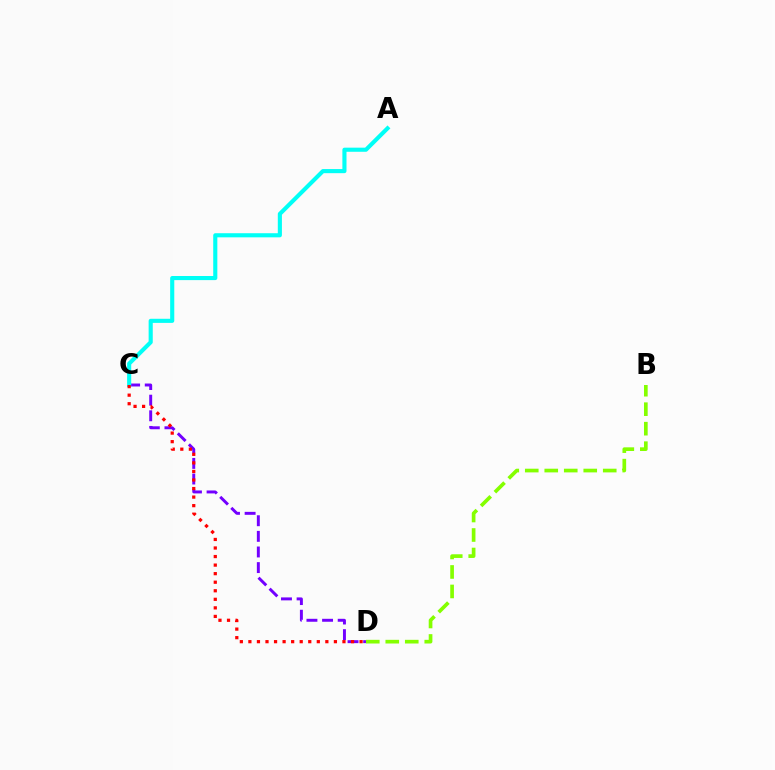{('C', 'D'): [{'color': '#7200ff', 'line_style': 'dashed', 'thickness': 2.12}, {'color': '#ff0000', 'line_style': 'dotted', 'thickness': 2.32}], ('A', 'C'): [{'color': '#00fff6', 'line_style': 'solid', 'thickness': 2.96}], ('B', 'D'): [{'color': '#84ff00', 'line_style': 'dashed', 'thickness': 2.65}]}